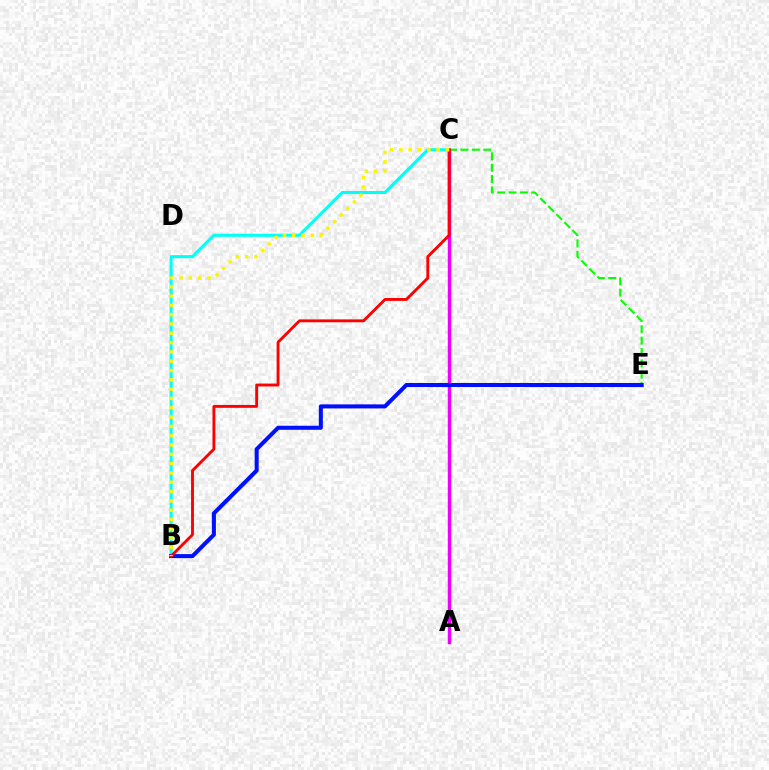{('C', 'E'): [{'color': '#08ff00', 'line_style': 'dashed', 'thickness': 1.54}], ('B', 'C'): [{'color': '#00fff6', 'line_style': 'solid', 'thickness': 2.2}, {'color': '#ff0000', 'line_style': 'solid', 'thickness': 2.06}, {'color': '#fcf500', 'line_style': 'dotted', 'thickness': 2.53}], ('A', 'C'): [{'color': '#ee00ff', 'line_style': 'solid', 'thickness': 2.46}], ('B', 'E'): [{'color': '#0010ff', 'line_style': 'solid', 'thickness': 2.91}]}